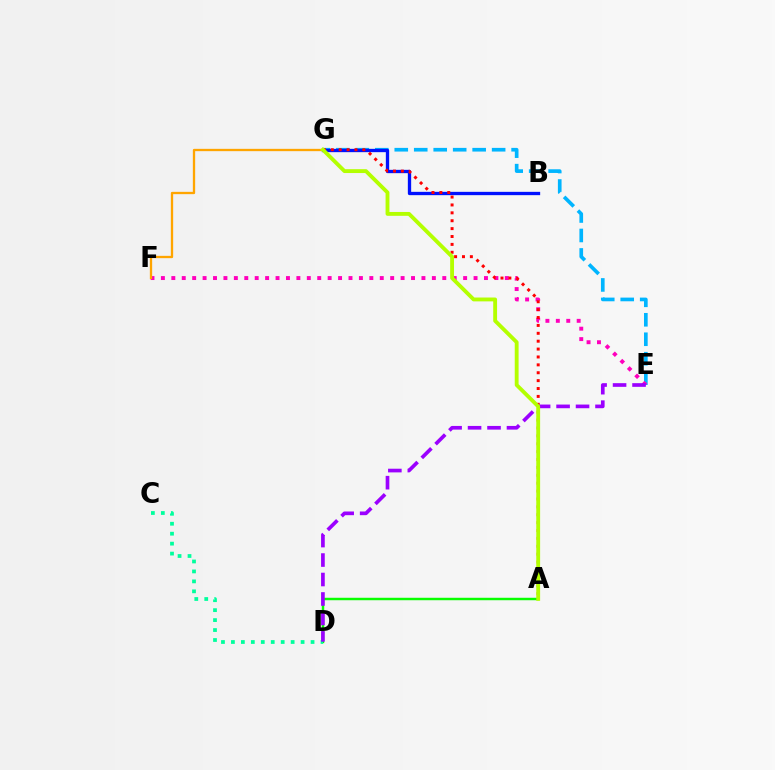{('A', 'D'): [{'color': '#08ff00', 'line_style': 'solid', 'thickness': 1.77}], ('E', 'G'): [{'color': '#00b5ff', 'line_style': 'dashed', 'thickness': 2.65}], ('B', 'G'): [{'color': '#0010ff', 'line_style': 'solid', 'thickness': 2.39}], ('E', 'F'): [{'color': '#ff00bd', 'line_style': 'dotted', 'thickness': 2.83}], ('C', 'D'): [{'color': '#00ff9d', 'line_style': 'dotted', 'thickness': 2.7}], ('A', 'G'): [{'color': '#ff0000', 'line_style': 'dotted', 'thickness': 2.14}, {'color': '#b3ff00', 'line_style': 'solid', 'thickness': 2.77}], ('F', 'G'): [{'color': '#ffa500', 'line_style': 'solid', 'thickness': 1.66}], ('D', 'E'): [{'color': '#9b00ff', 'line_style': 'dashed', 'thickness': 2.64}]}